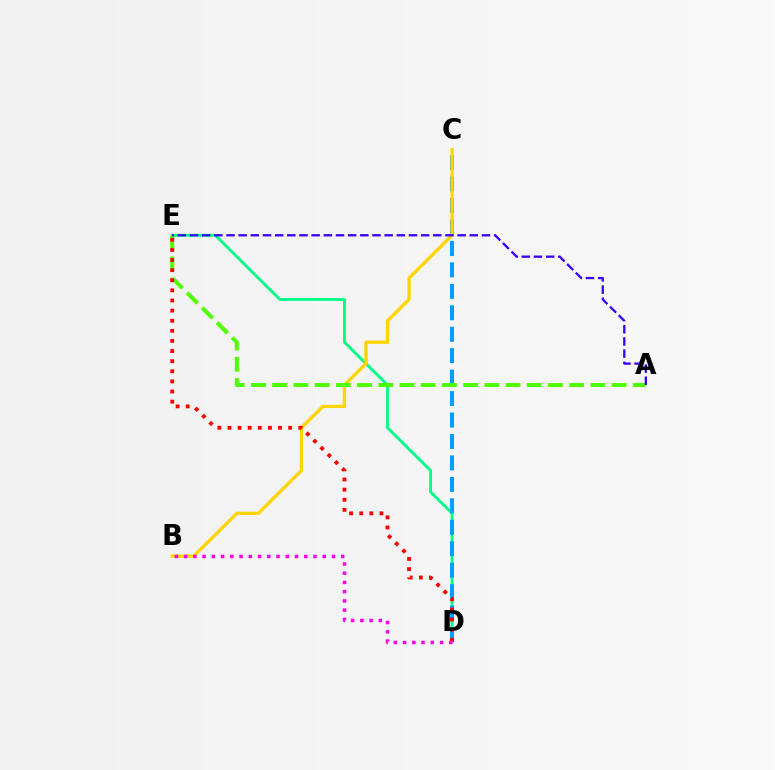{('D', 'E'): [{'color': '#00ff86', 'line_style': 'solid', 'thickness': 2.06}, {'color': '#ff0000', 'line_style': 'dotted', 'thickness': 2.75}], ('C', 'D'): [{'color': '#009eff', 'line_style': 'dashed', 'thickness': 2.91}], ('B', 'C'): [{'color': '#ffd500', 'line_style': 'solid', 'thickness': 2.37}], ('A', 'E'): [{'color': '#4fff00', 'line_style': 'dashed', 'thickness': 2.88}, {'color': '#3700ff', 'line_style': 'dashed', 'thickness': 1.65}], ('B', 'D'): [{'color': '#ff00ed', 'line_style': 'dotted', 'thickness': 2.51}]}